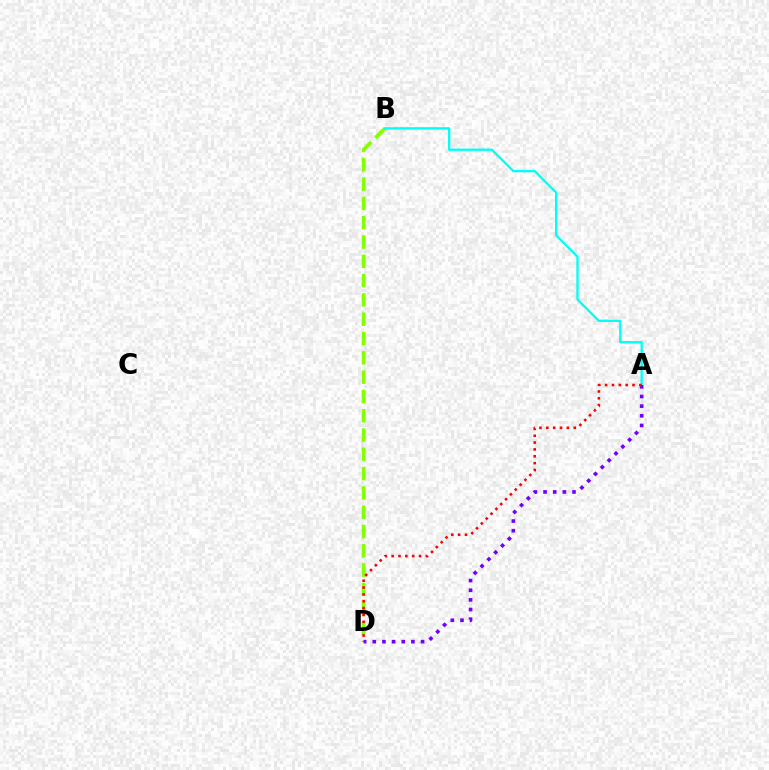{('B', 'D'): [{'color': '#84ff00', 'line_style': 'dashed', 'thickness': 2.62}], ('A', 'B'): [{'color': '#00fff6', 'line_style': 'solid', 'thickness': 1.66}], ('A', 'D'): [{'color': '#7200ff', 'line_style': 'dotted', 'thickness': 2.62}, {'color': '#ff0000', 'line_style': 'dotted', 'thickness': 1.86}]}